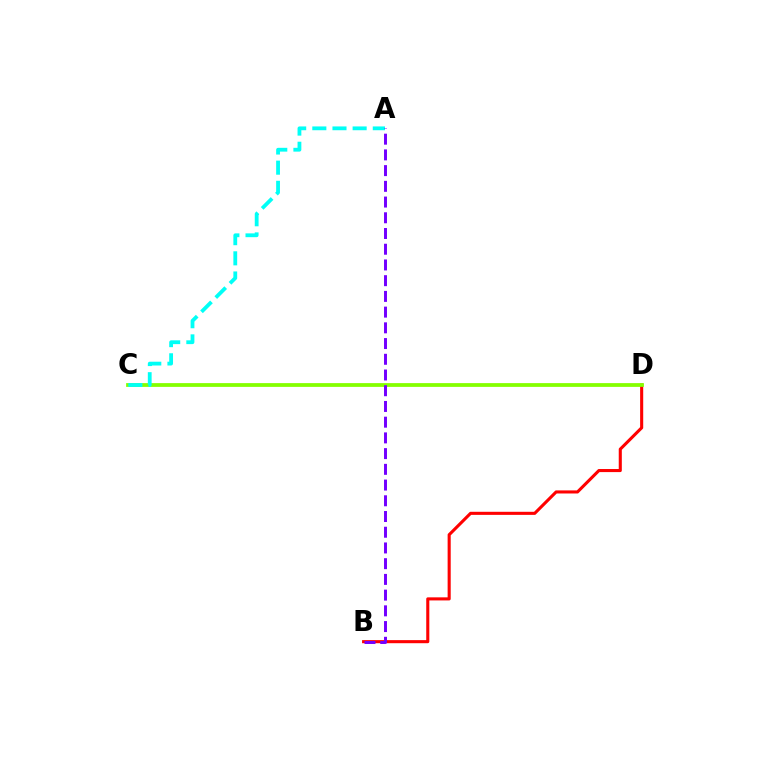{('B', 'D'): [{'color': '#ff0000', 'line_style': 'solid', 'thickness': 2.22}], ('C', 'D'): [{'color': '#84ff00', 'line_style': 'solid', 'thickness': 2.71}], ('A', 'C'): [{'color': '#00fff6', 'line_style': 'dashed', 'thickness': 2.74}], ('A', 'B'): [{'color': '#7200ff', 'line_style': 'dashed', 'thickness': 2.14}]}